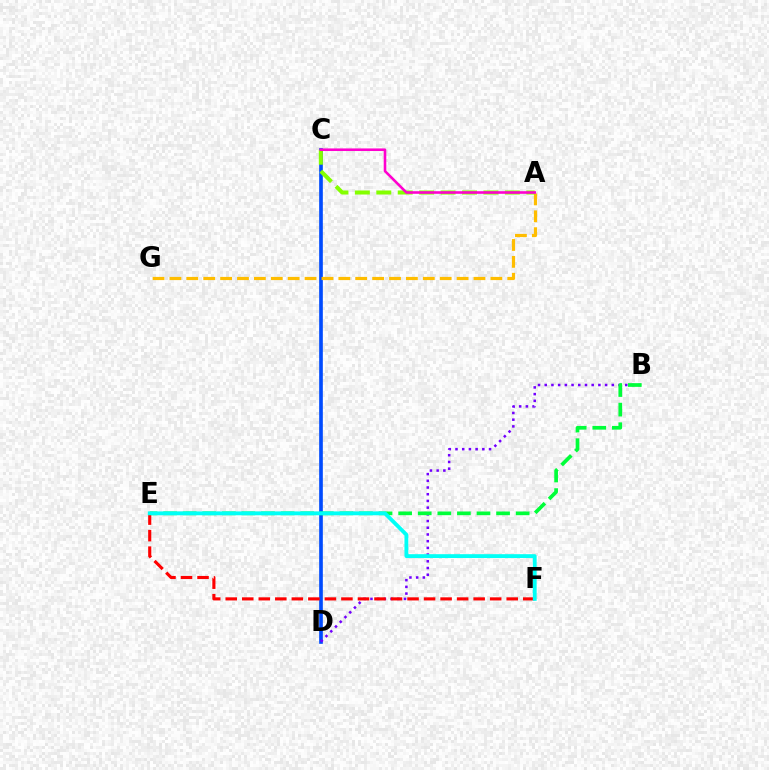{('C', 'D'): [{'color': '#004bff', 'line_style': 'solid', 'thickness': 2.63}], ('B', 'D'): [{'color': '#7200ff', 'line_style': 'dotted', 'thickness': 1.82}], ('A', 'G'): [{'color': '#ffbd00', 'line_style': 'dashed', 'thickness': 2.29}], ('A', 'C'): [{'color': '#84ff00', 'line_style': 'dashed', 'thickness': 2.91}, {'color': '#ff00cf', 'line_style': 'solid', 'thickness': 1.86}], ('B', 'E'): [{'color': '#00ff39', 'line_style': 'dashed', 'thickness': 2.66}], ('E', 'F'): [{'color': '#ff0000', 'line_style': 'dashed', 'thickness': 2.25}, {'color': '#00fff6', 'line_style': 'solid', 'thickness': 2.77}]}